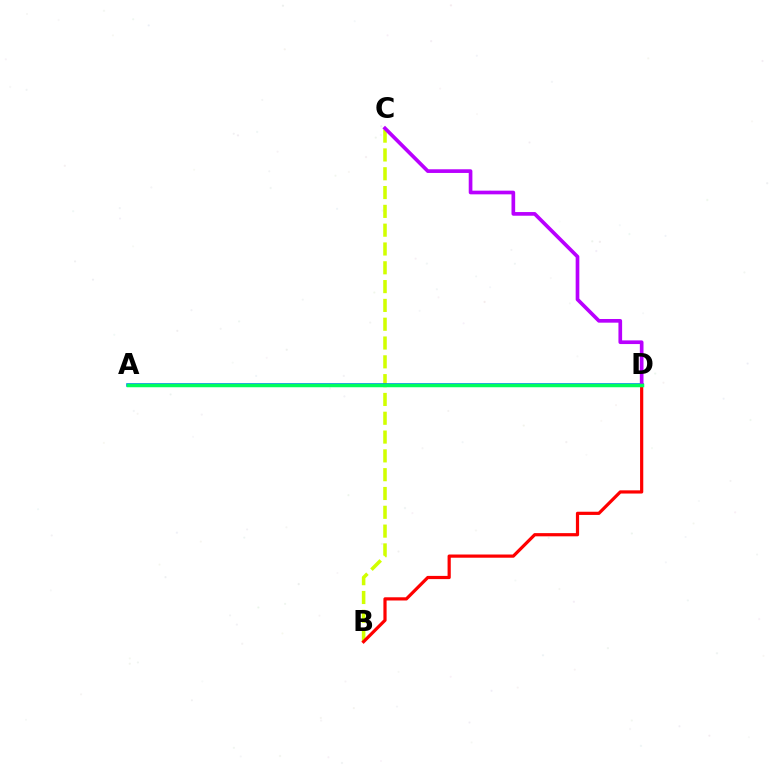{('B', 'C'): [{'color': '#d1ff00', 'line_style': 'dashed', 'thickness': 2.56}], ('B', 'D'): [{'color': '#ff0000', 'line_style': 'solid', 'thickness': 2.31}], ('A', 'D'): [{'color': '#0074ff', 'line_style': 'solid', 'thickness': 2.56}, {'color': '#00ff5c', 'line_style': 'solid', 'thickness': 2.52}], ('C', 'D'): [{'color': '#b900ff', 'line_style': 'solid', 'thickness': 2.64}]}